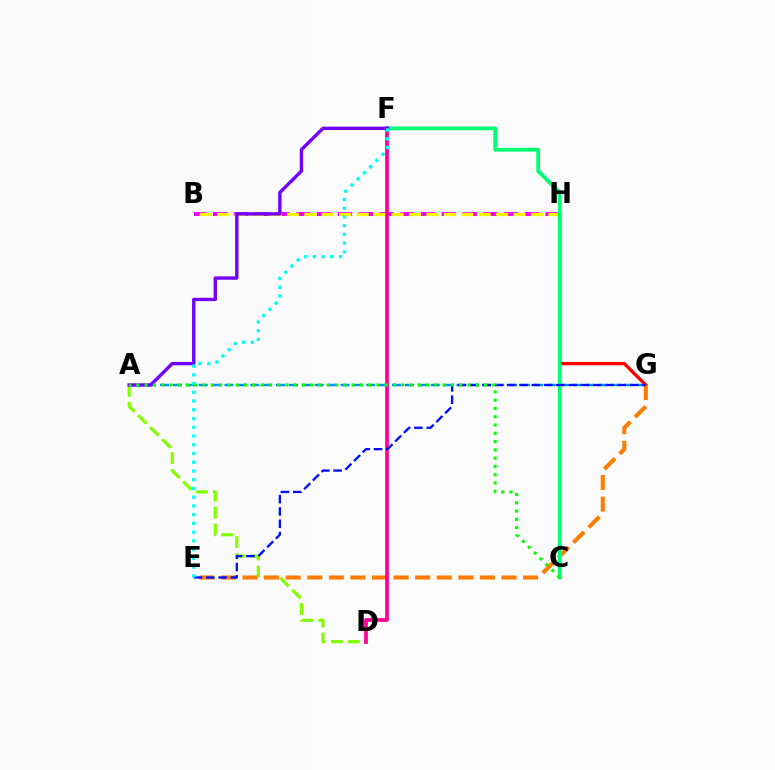{('G', 'H'): [{'color': '#ff0000', 'line_style': 'solid', 'thickness': 2.39}], ('B', 'H'): [{'color': '#ee00ff', 'line_style': 'dashed', 'thickness': 2.82}, {'color': '#fcf500', 'line_style': 'dashed', 'thickness': 2.37}], ('A', 'D'): [{'color': '#84ff00', 'line_style': 'dashed', 'thickness': 2.31}], ('E', 'G'): [{'color': '#ff7c00', 'line_style': 'dashed', 'thickness': 2.93}, {'color': '#0010ff', 'line_style': 'dashed', 'thickness': 1.67}], ('A', 'G'): [{'color': '#008cff', 'line_style': 'dashed', 'thickness': 1.75}], ('D', 'F'): [{'color': '#ff0094', 'line_style': 'solid', 'thickness': 2.68}], ('C', 'F'): [{'color': '#00ff74', 'line_style': 'solid', 'thickness': 2.74}], ('A', 'F'): [{'color': '#7200ff', 'line_style': 'solid', 'thickness': 2.42}], ('E', 'F'): [{'color': '#00fff6', 'line_style': 'dotted', 'thickness': 2.37}], ('A', 'C'): [{'color': '#08ff00', 'line_style': 'dotted', 'thickness': 2.25}]}